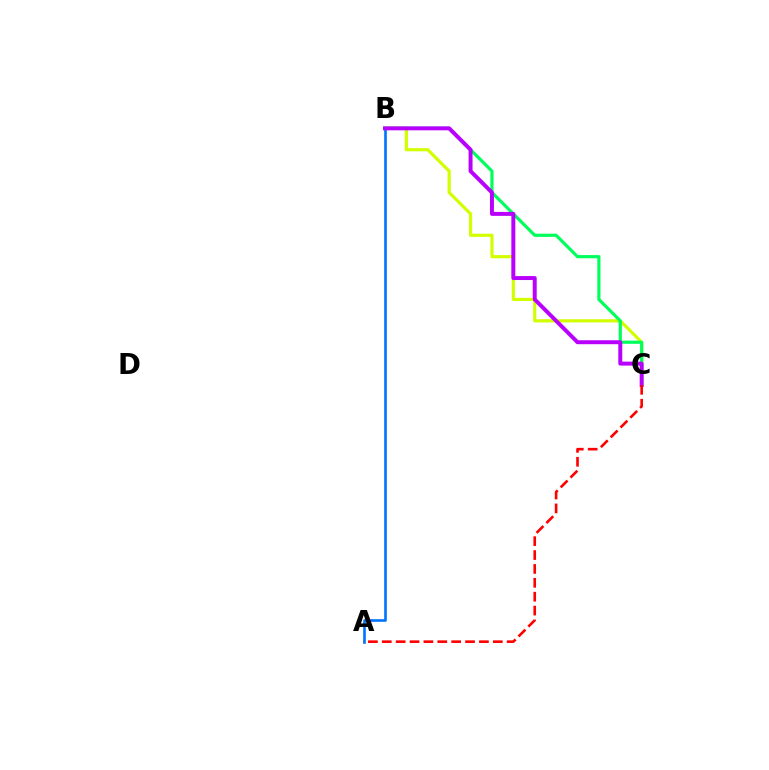{('B', 'C'): [{'color': '#d1ff00', 'line_style': 'solid', 'thickness': 2.29}, {'color': '#00ff5c', 'line_style': 'solid', 'thickness': 2.29}, {'color': '#b900ff', 'line_style': 'solid', 'thickness': 2.85}], ('A', 'B'): [{'color': '#0074ff', 'line_style': 'solid', 'thickness': 1.89}], ('A', 'C'): [{'color': '#ff0000', 'line_style': 'dashed', 'thickness': 1.89}]}